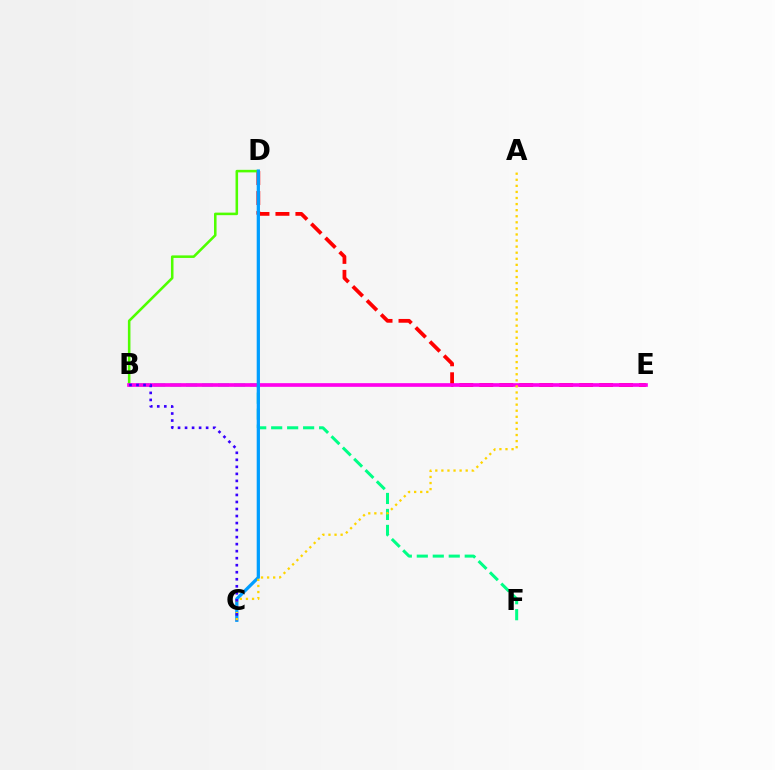{('D', 'E'): [{'color': '#ff0000', 'line_style': 'dashed', 'thickness': 2.71}], ('B', 'D'): [{'color': '#4fff00', 'line_style': 'solid', 'thickness': 1.84}], ('B', 'F'): [{'color': '#00ff86', 'line_style': 'dashed', 'thickness': 2.17}], ('B', 'E'): [{'color': '#ff00ed', 'line_style': 'solid', 'thickness': 2.65}], ('C', 'D'): [{'color': '#009eff', 'line_style': 'solid', 'thickness': 2.34}], ('A', 'C'): [{'color': '#ffd500', 'line_style': 'dotted', 'thickness': 1.65}], ('B', 'C'): [{'color': '#3700ff', 'line_style': 'dotted', 'thickness': 1.91}]}